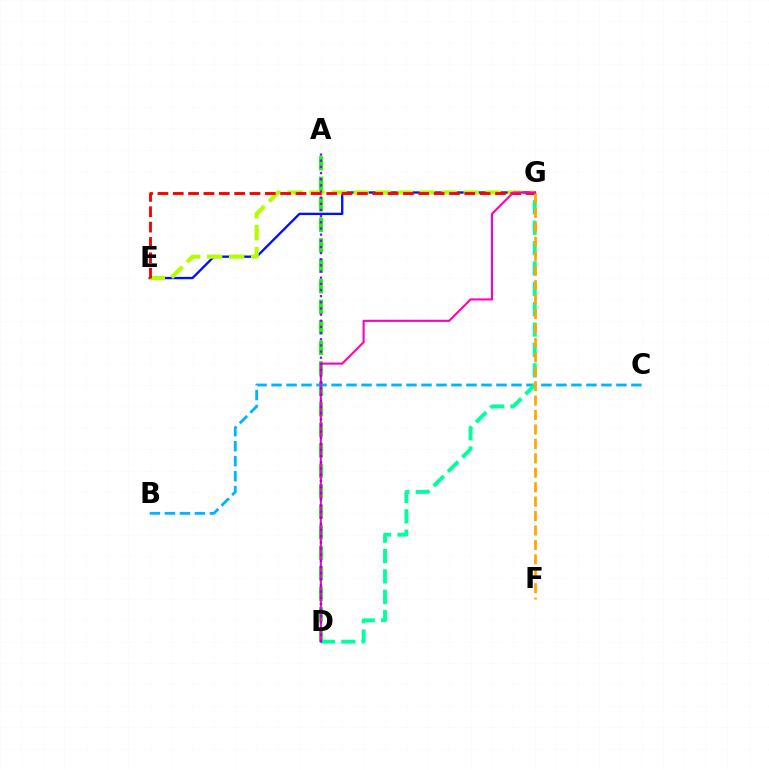{('A', 'D'): [{'color': '#08ff00', 'line_style': 'dashed', 'thickness': 2.79}, {'color': '#9b00ff', 'line_style': 'dotted', 'thickness': 1.67}], ('B', 'C'): [{'color': '#00b5ff', 'line_style': 'dashed', 'thickness': 2.04}], ('D', 'G'): [{'color': '#00ff9d', 'line_style': 'dashed', 'thickness': 2.77}, {'color': '#ff00bd', 'line_style': 'solid', 'thickness': 1.51}], ('E', 'G'): [{'color': '#0010ff', 'line_style': 'solid', 'thickness': 1.68}, {'color': '#b3ff00', 'line_style': 'dashed', 'thickness': 2.99}, {'color': '#ff0000', 'line_style': 'dashed', 'thickness': 2.08}], ('F', 'G'): [{'color': '#ffa500', 'line_style': 'dashed', 'thickness': 1.96}]}